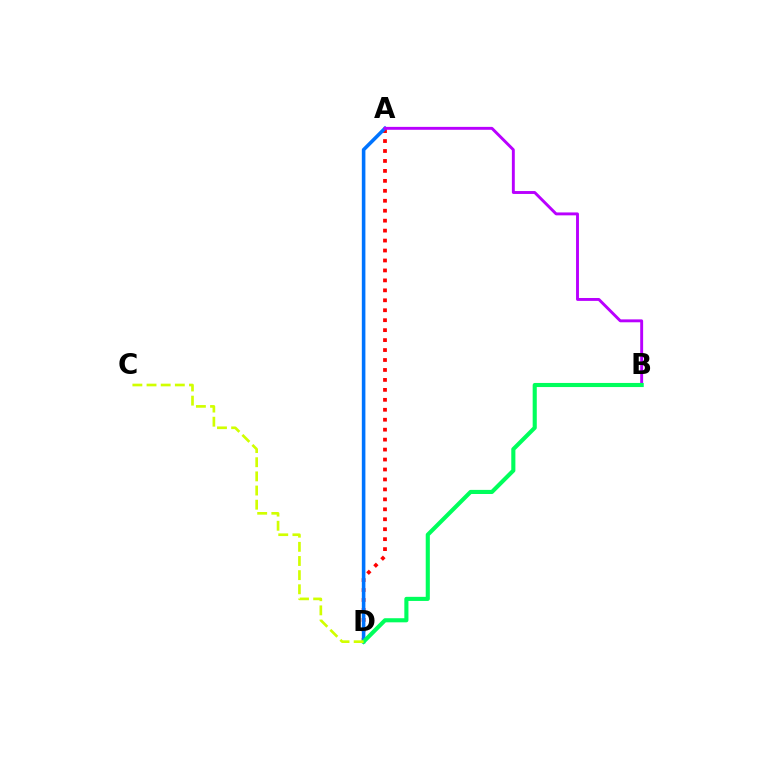{('A', 'D'): [{'color': '#ff0000', 'line_style': 'dotted', 'thickness': 2.7}, {'color': '#0074ff', 'line_style': 'solid', 'thickness': 2.57}], ('A', 'B'): [{'color': '#b900ff', 'line_style': 'solid', 'thickness': 2.09}], ('B', 'D'): [{'color': '#00ff5c', 'line_style': 'solid', 'thickness': 2.95}], ('C', 'D'): [{'color': '#d1ff00', 'line_style': 'dashed', 'thickness': 1.92}]}